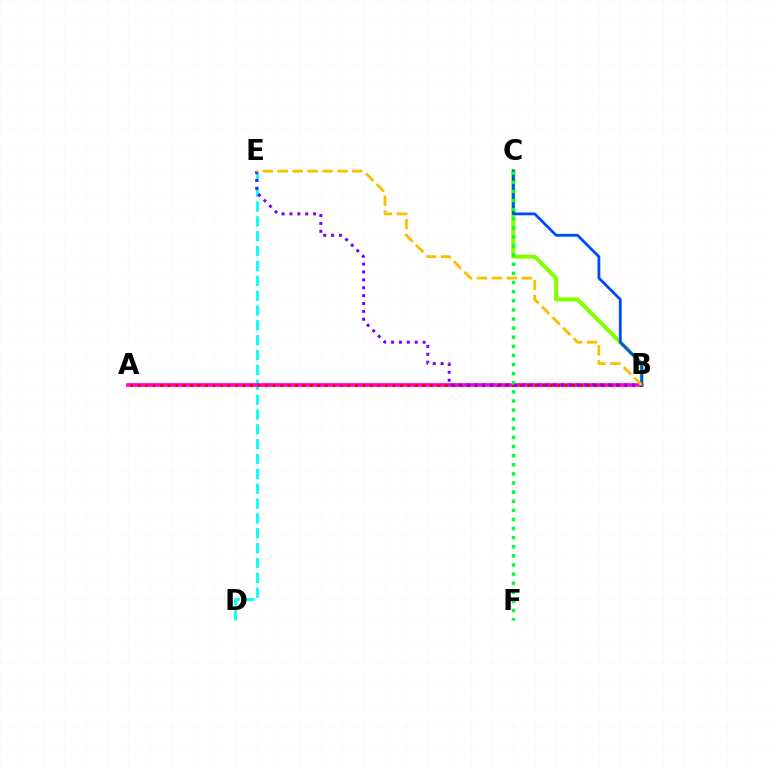{('D', 'E'): [{'color': '#00fff6', 'line_style': 'dashed', 'thickness': 2.02}], ('A', 'B'): [{'color': '#ff00cf', 'line_style': 'solid', 'thickness': 2.66}, {'color': '#ff0000', 'line_style': 'dotted', 'thickness': 2.04}], ('B', 'C'): [{'color': '#84ff00', 'line_style': 'solid', 'thickness': 2.91}, {'color': '#004bff', 'line_style': 'solid', 'thickness': 2.04}], ('B', 'E'): [{'color': '#7200ff', 'line_style': 'dotted', 'thickness': 2.14}, {'color': '#ffbd00', 'line_style': 'dashed', 'thickness': 2.03}], ('C', 'F'): [{'color': '#00ff39', 'line_style': 'dotted', 'thickness': 2.48}]}